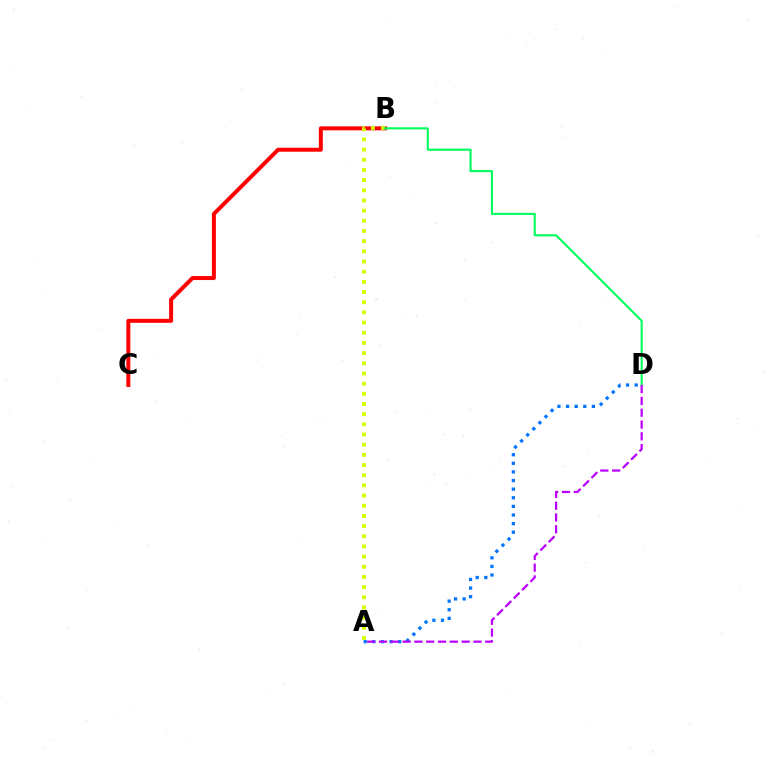{('B', 'C'): [{'color': '#ff0000', 'line_style': 'solid', 'thickness': 2.86}], ('A', 'B'): [{'color': '#d1ff00', 'line_style': 'dotted', 'thickness': 2.76}], ('B', 'D'): [{'color': '#00ff5c', 'line_style': 'solid', 'thickness': 1.51}], ('A', 'D'): [{'color': '#0074ff', 'line_style': 'dotted', 'thickness': 2.34}, {'color': '#b900ff', 'line_style': 'dashed', 'thickness': 1.6}]}